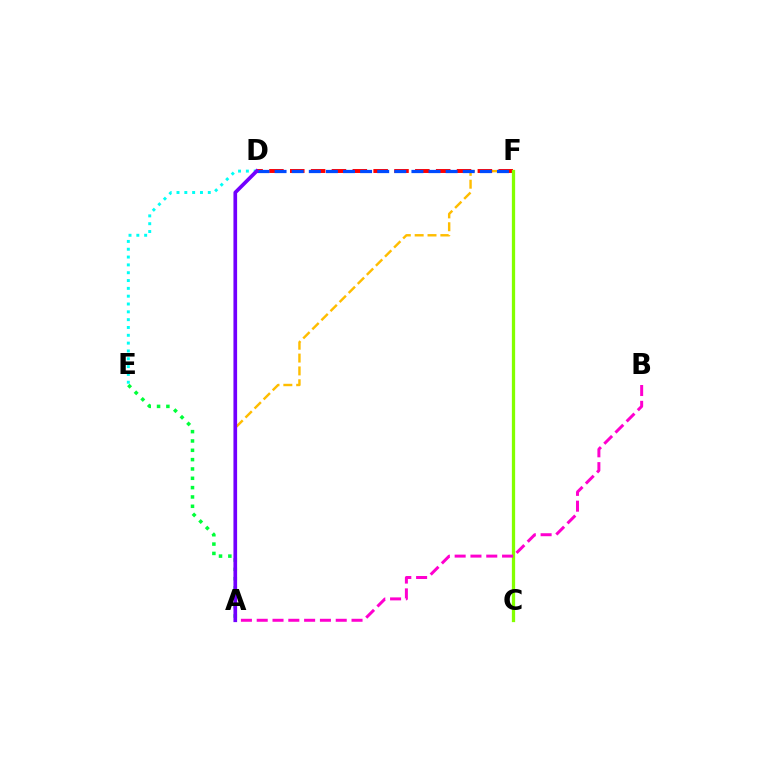{('A', 'F'): [{'color': '#ffbd00', 'line_style': 'dashed', 'thickness': 1.75}], ('D', 'F'): [{'color': '#ff0000', 'line_style': 'dashed', 'thickness': 2.83}, {'color': '#004bff', 'line_style': 'dashed', 'thickness': 2.32}], ('A', 'E'): [{'color': '#00ff39', 'line_style': 'dotted', 'thickness': 2.54}], ('C', 'F'): [{'color': '#84ff00', 'line_style': 'solid', 'thickness': 2.35}], ('D', 'E'): [{'color': '#00fff6', 'line_style': 'dotted', 'thickness': 2.13}], ('A', 'B'): [{'color': '#ff00cf', 'line_style': 'dashed', 'thickness': 2.15}], ('A', 'D'): [{'color': '#7200ff', 'line_style': 'solid', 'thickness': 2.64}]}